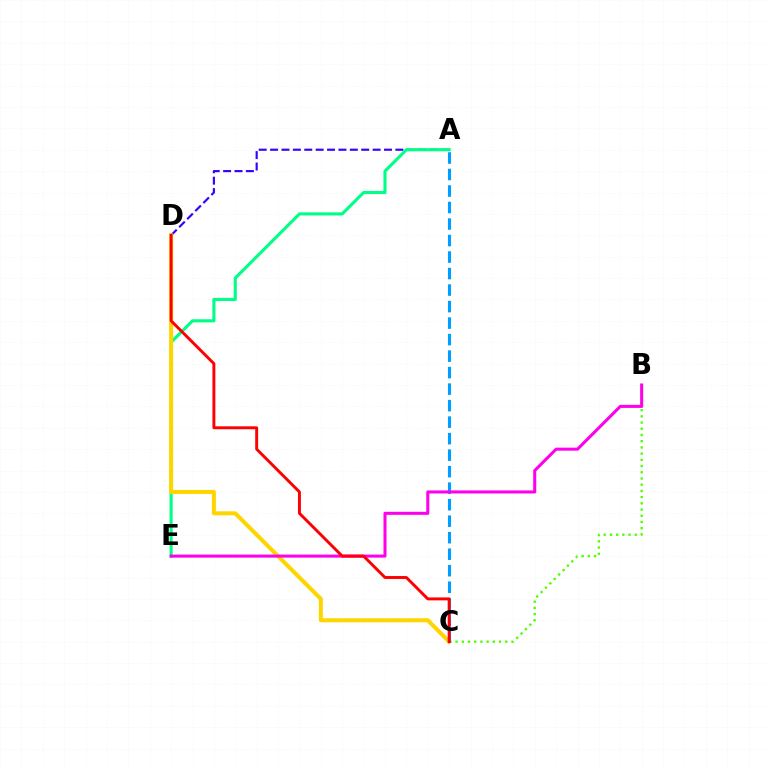{('B', 'C'): [{'color': '#4fff00', 'line_style': 'dotted', 'thickness': 1.69}], ('A', 'D'): [{'color': '#3700ff', 'line_style': 'dashed', 'thickness': 1.55}], ('A', 'E'): [{'color': '#00ff86', 'line_style': 'solid', 'thickness': 2.23}], ('C', 'D'): [{'color': '#ffd500', 'line_style': 'solid', 'thickness': 2.9}, {'color': '#ff0000', 'line_style': 'solid', 'thickness': 2.11}], ('A', 'C'): [{'color': '#009eff', 'line_style': 'dashed', 'thickness': 2.24}], ('B', 'E'): [{'color': '#ff00ed', 'line_style': 'solid', 'thickness': 2.2}]}